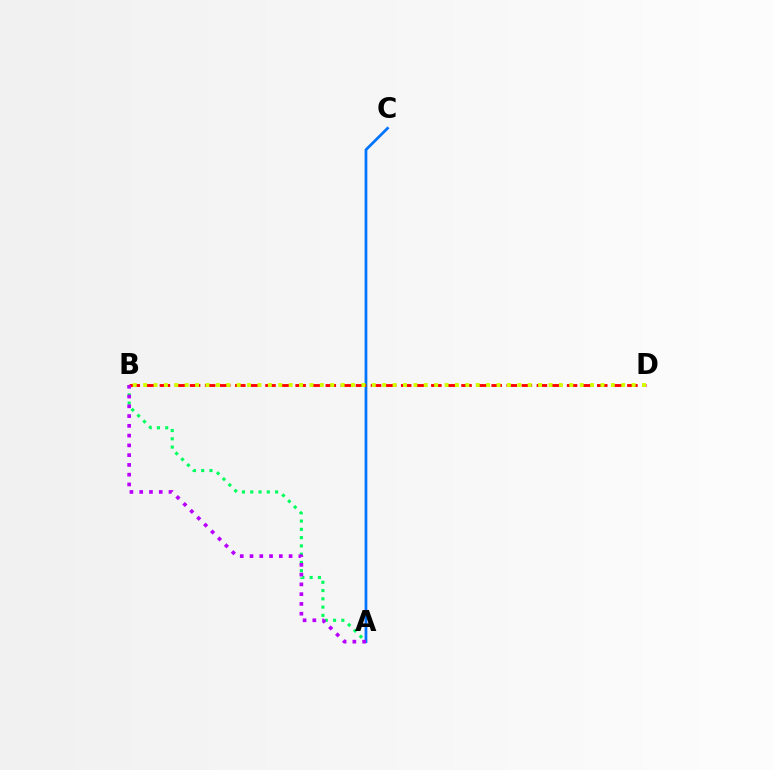{('A', 'B'): [{'color': '#00ff5c', 'line_style': 'dotted', 'thickness': 2.25}, {'color': '#b900ff', 'line_style': 'dotted', 'thickness': 2.65}], ('A', 'C'): [{'color': '#0074ff', 'line_style': 'solid', 'thickness': 1.98}], ('B', 'D'): [{'color': '#ff0000', 'line_style': 'dashed', 'thickness': 2.05}, {'color': '#d1ff00', 'line_style': 'dotted', 'thickness': 2.82}]}